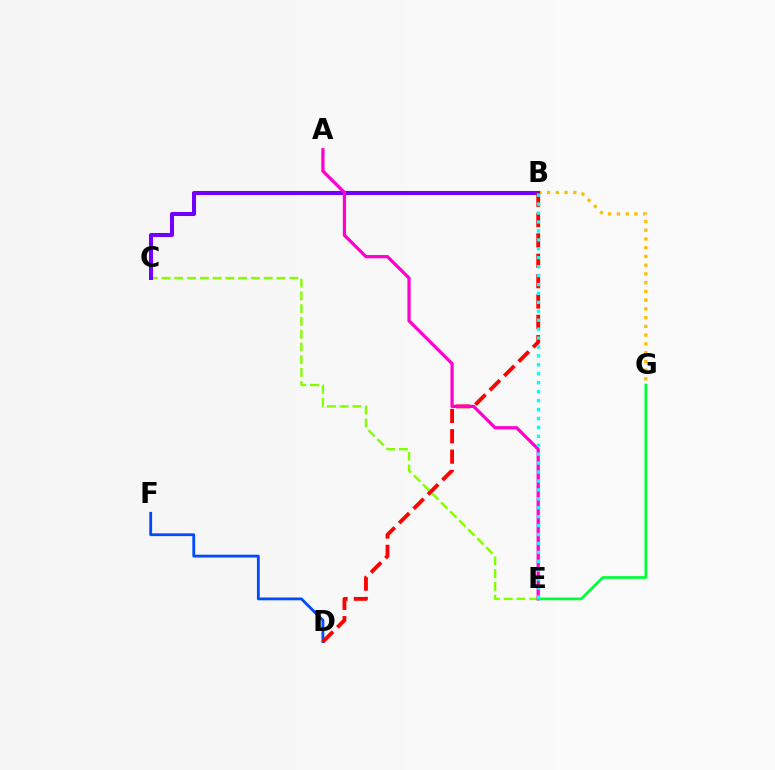{('C', 'E'): [{'color': '#84ff00', 'line_style': 'dashed', 'thickness': 1.73}], ('B', 'G'): [{'color': '#ffbd00', 'line_style': 'dotted', 'thickness': 2.38}], ('D', 'F'): [{'color': '#004bff', 'line_style': 'solid', 'thickness': 2.03}], ('B', 'C'): [{'color': '#7200ff', 'line_style': 'solid', 'thickness': 2.92}], ('B', 'D'): [{'color': '#ff0000', 'line_style': 'dashed', 'thickness': 2.77}], ('A', 'E'): [{'color': '#ff00cf', 'line_style': 'solid', 'thickness': 2.34}], ('E', 'G'): [{'color': '#00ff39', 'line_style': 'solid', 'thickness': 1.96}], ('B', 'E'): [{'color': '#00fff6', 'line_style': 'dotted', 'thickness': 2.43}]}